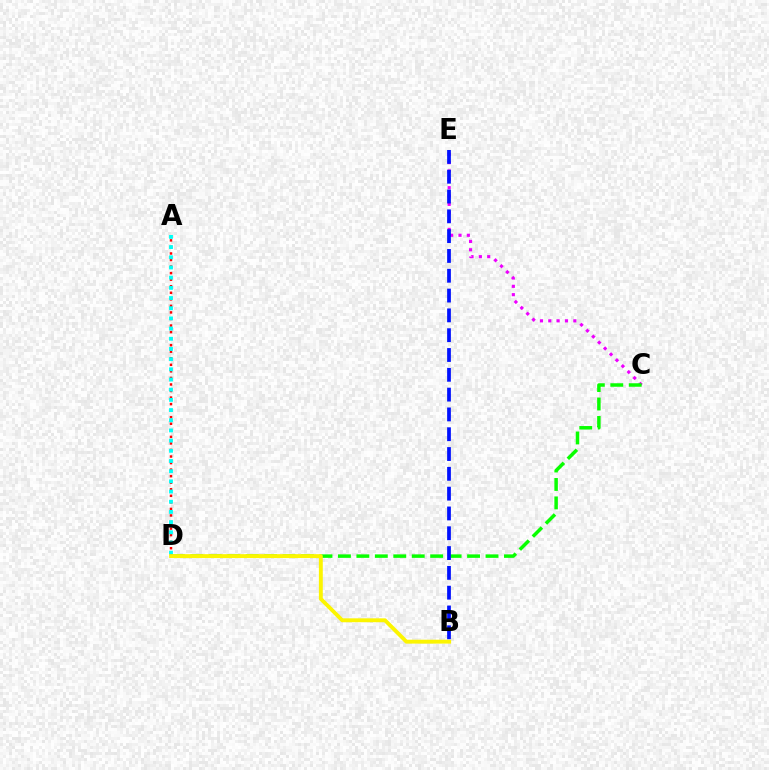{('C', 'E'): [{'color': '#ee00ff', 'line_style': 'dotted', 'thickness': 2.27}], ('C', 'D'): [{'color': '#08ff00', 'line_style': 'dashed', 'thickness': 2.51}], ('A', 'D'): [{'color': '#ff0000', 'line_style': 'dotted', 'thickness': 1.78}, {'color': '#00fff6', 'line_style': 'dotted', 'thickness': 2.77}], ('B', 'D'): [{'color': '#fcf500', 'line_style': 'solid', 'thickness': 2.81}], ('B', 'E'): [{'color': '#0010ff', 'line_style': 'dashed', 'thickness': 2.69}]}